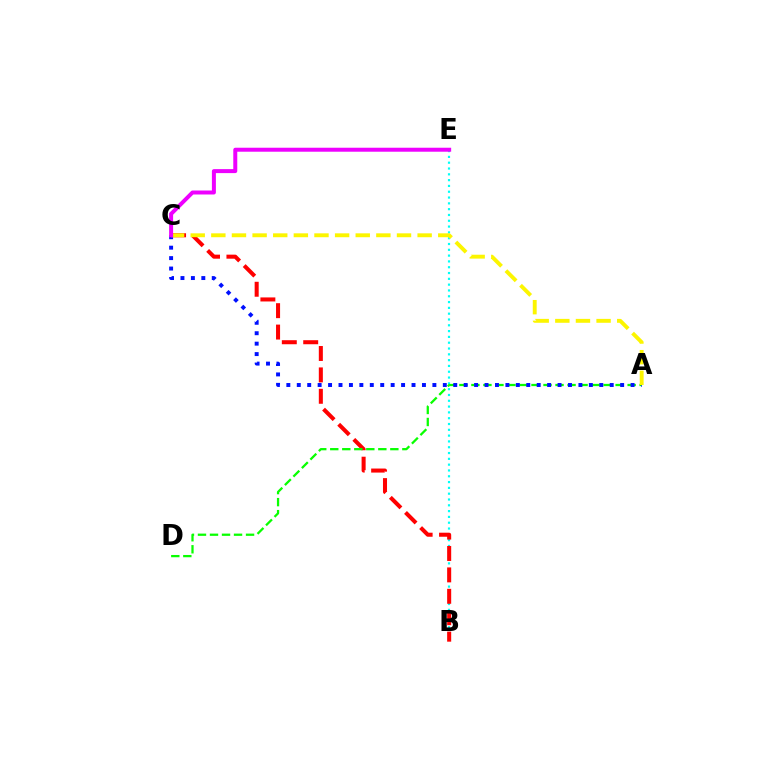{('B', 'E'): [{'color': '#00fff6', 'line_style': 'dotted', 'thickness': 1.58}], ('B', 'C'): [{'color': '#ff0000', 'line_style': 'dashed', 'thickness': 2.91}], ('A', 'D'): [{'color': '#08ff00', 'line_style': 'dashed', 'thickness': 1.63}], ('A', 'C'): [{'color': '#0010ff', 'line_style': 'dotted', 'thickness': 2.83}, {'color': '#fcf500', 'line_style': 'dashed', 'thickness': 2.8}], ('C', 'E'): [{'color': '#ee00ff', 'line_style': 'solid', 'thickness': 2.87}]}